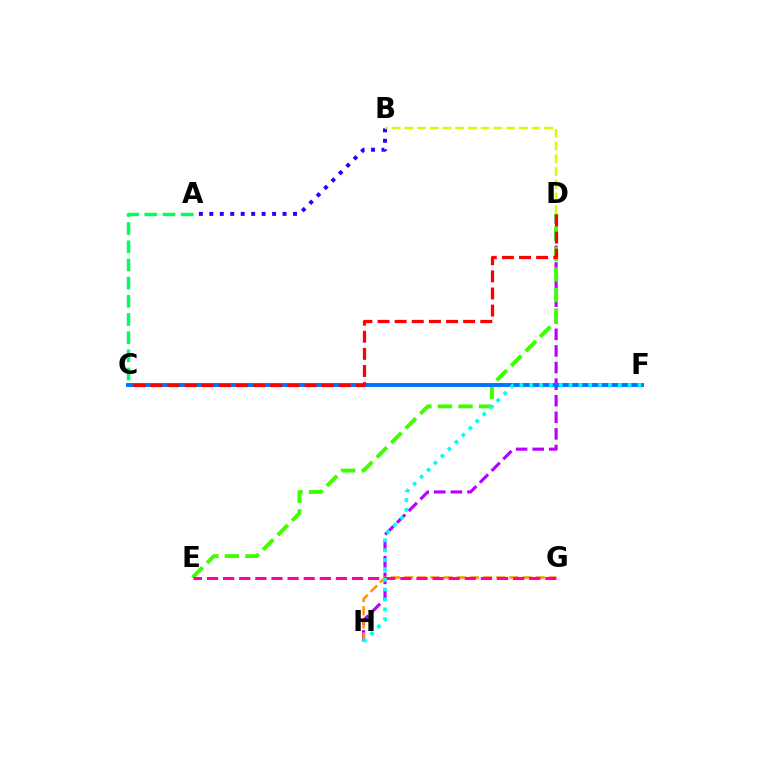{('D', 'H'): [{'color': '#b900ff', 'line_style': 'dashed', 'thickness': 2.25}], ('D', 'E'): [{'color': '#3dff00', 'line_style': 'dashed', 'thickness': 2.79}], ('A', 'B'): [{'color': '#2500ff', 'line_style': 'dotted', 'thickness': 2.84}], ('G', 'H'): [{'color': '#ff9400', 'line_style': 'dashed', 'thickness': 1.79}], ('A', 'C'): [{'color': '#00ff5c', 'line_style': 'dashed', 'thickness': 2.47}], ('C', 'F'): [{'color': '#0074ff', 'line_style': 'solid', 'thickness': 2.81}], ('C', 'D'): [{'color': '#ff0000', 'line_style': 'dashed', 'thickness': 2.33}], ('E', 'G'): [{'color': '#ff00ac', 'line_style': 'dashed', 'thickness': 2.19}], ('F', 'H'): [{'color': '#00fff6', 'line_style': 'dotted', 'thickness': 2.67}], ('B', 'D'): [{'color': '#d1ff00', 'line_style': 'dashed', 'thickness': 1.73}]}